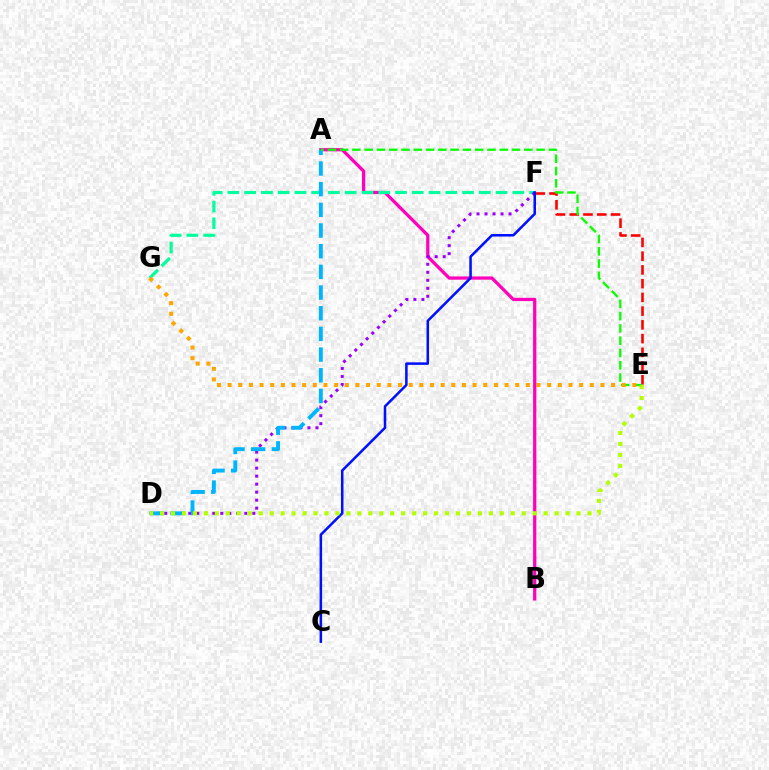{('A', 'B'): [{'color': '#ff00bd', 'line_style': 'solid', 'thickness': 2.34}], ('E', 'F'): [{'color': '#ff0000', 'line_style': 'dashed', 'thickness': 1.87}], ('F', 'G'): [{'color': '#00ff9d', 'line_style': 'dashed', 'thickness': 2.28}], ('D', 'F'): [{'color': '#9b00ff', 'line_style': 'dotted', 'thickness': 2.18}], ('C', 'F'): [{'color': '#0010ff', 'line_style': 'solid', 'thickness': 1.83}], ('A', 'D'): [{'color': '#00b5ff', 'line_style': 'dashed', 'thickness': 2.81}], ('A', 'E'): [{'color': '#08ff00', 'line_style': 'dashed', 'thickness': 1.67}], ('E', 'G'): [{'color': '#ffa500', 'line_style': 'dotted', 'thickness': 2.89}], ('D', 'E'): [{'color': '#b3ff00', 'line_style': 'dotted', 'thickness': 2.98}]}